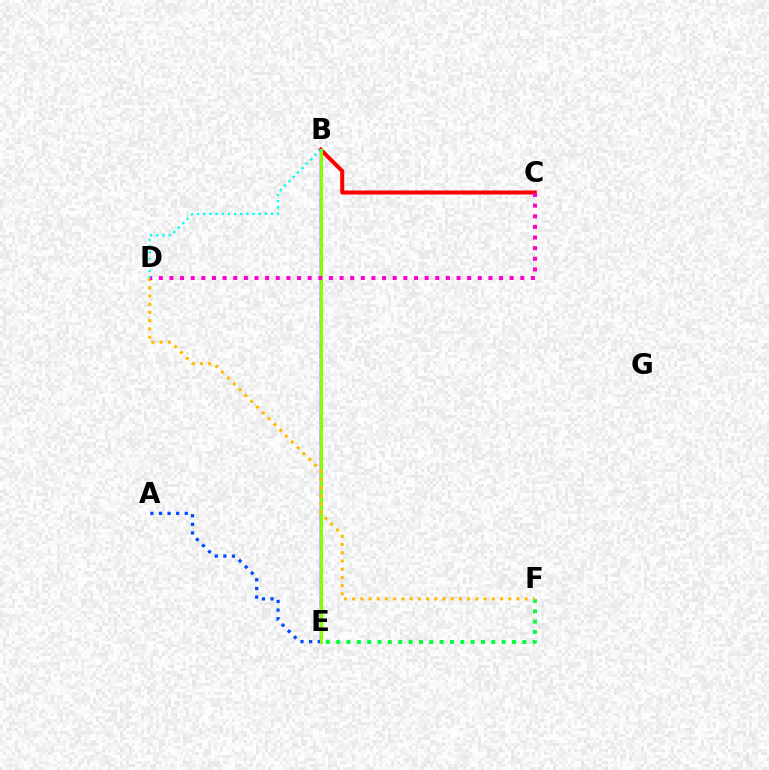{('B', 'E'): [{'color': '#7200ff', 'line_style': 'solid', 'thickness': 1.78}, {'color': '#84ff00', 'line_style': 'solid', 'thickness': 2.18}], ('B', 'C'): [{'color': '#ff0000', 'line_style': 'solid', 'thickness': 2.9}], ('A', 'E'): [{'color': '#004bff', 'line_style': 'dotted', 'thickness': 2.34}], ('E', 'F'): [{'color': '#00ff39', 'line_style': 'dotted', 'thickness': 2.81}], ('D', 'F'): [{'color': '#ffbd00', 'line_style': 'dotted', 'thickness': 2.23}], ('C', 'D'): [{'color': '#ff00cf', 'line_style': 'dotted', 'thickness': 2.89}], ('B', 'D'): [{'color': '#00fff6', 'line_style': 'dotted', 'thickness': 1.68}]}